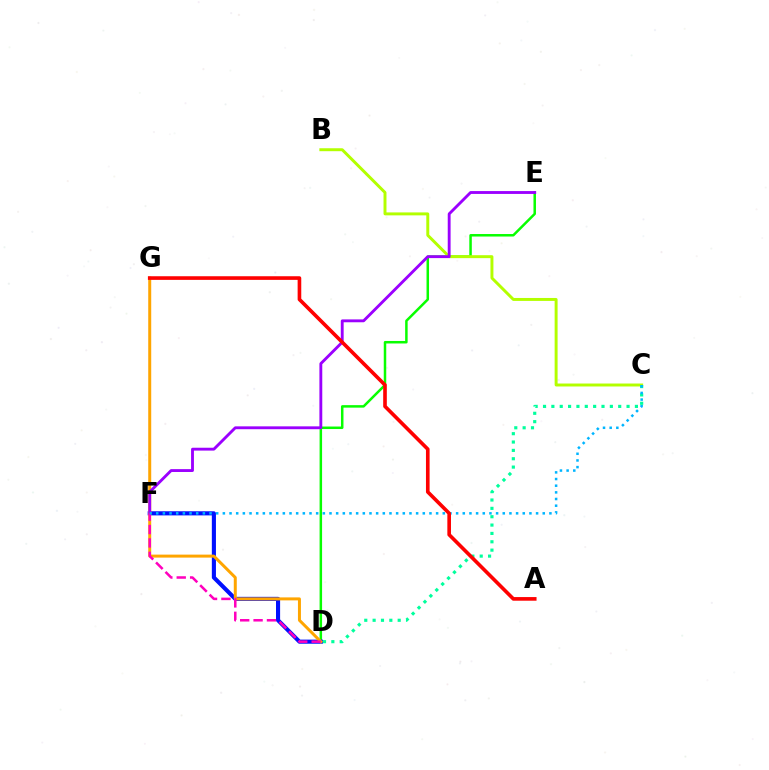{('D', 'E'): [{'color': '#08ff00', 'line_style': 'solid', 'thickness': 1.8}], ('D', 'F'): [{'color': '#0010ff', 'line_style': 'solid', 'thickness': 2.95}, {'color': '#ff00bd', 'line_style': 'dashed', 'thickness': 1.82}], ('B', 'C'): [{'color': '#b3ff00', 'line_style': 'solid', 'thickness': 2.12}], ('D', 'G'): [{'color': '#ffa500', 'line_style': 'solid', 'thickness': 2.15}], ('C', 'D'): [{'color': '#00ff9d', 'line_style': 'dotted', 'thickness': 2.27}], ('E', 'F'): [{'color': '#9b00ff', 'line_style': 'solid', 'thickness': 2.06}], ('C', 'F'): [{'color': '#00b5ff', 'line_style': 'dotted', 'thickness': 1.81}], ('A', 'G'): [{'color': '#ff0000', 'line_style': 'solid', 'thickness': 2.62}]}